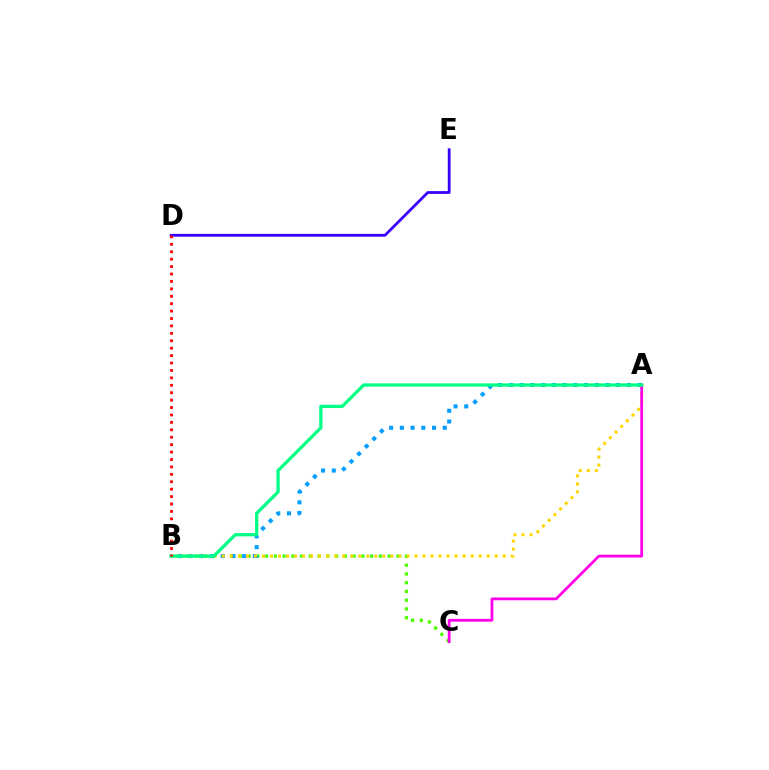{('B', 'C'): [{'color': '#4fff00', 'line_style': 'dotted', 'thickness': 2.38}], ('A', 'B'): [{'color': '#009eff', 'line_style': 'dotted', 'thickness': 2.91}, {'color': '#ffd500', 'line_style': 'dotted', 'thickness': 2.18}, {'color': '#00ff86', 'line_style': 'solid', 'thickness': 2.35}], ('D', 'E'): [{'color': '#3700ff', 'line_style': 'solid', 'thickness': 2.0}], ('A', 'C'): [{'color': '#ff00ed', 'line_style': 'solid', 'thickness': 1.99}], ('B', 'D'): [{'color': '#ff0000', 'line_style': 'dotted', 'thickness': 2.02}]}